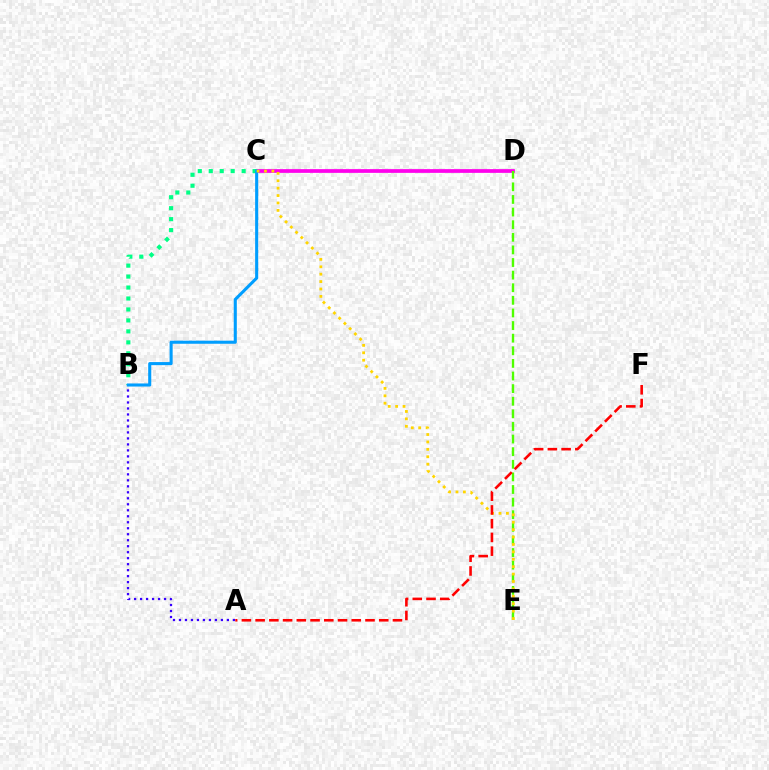{('A', 'B'): [{'color': '#3700ff', 'line_style': 'dotted', 'thickness': 1.63}], ('C', 'D'): [{'color': '#ff00ed', 'line_style': 'solid', 'thickness': 2.68}], ('D', 'E'): [{'color': '#4fff00', 'line_style': 'dashed', 'thickness': 1.71}], ('B', 'C'): [{'color': '#00ff86', 'line_style': 'dotted', 'thickness': 2.98}, {'color': '#009eff', 'line_style': 'solid', 'thickness': 2.22}], ('C', 'E'): [{'color': '#ffd500', 'line_style': 'dotted', 'thickness': 2.01}], ('A', 'F'): [{'color': '#ff0000', 'line_style': 'dashed', 'thickness': 1.87}]}